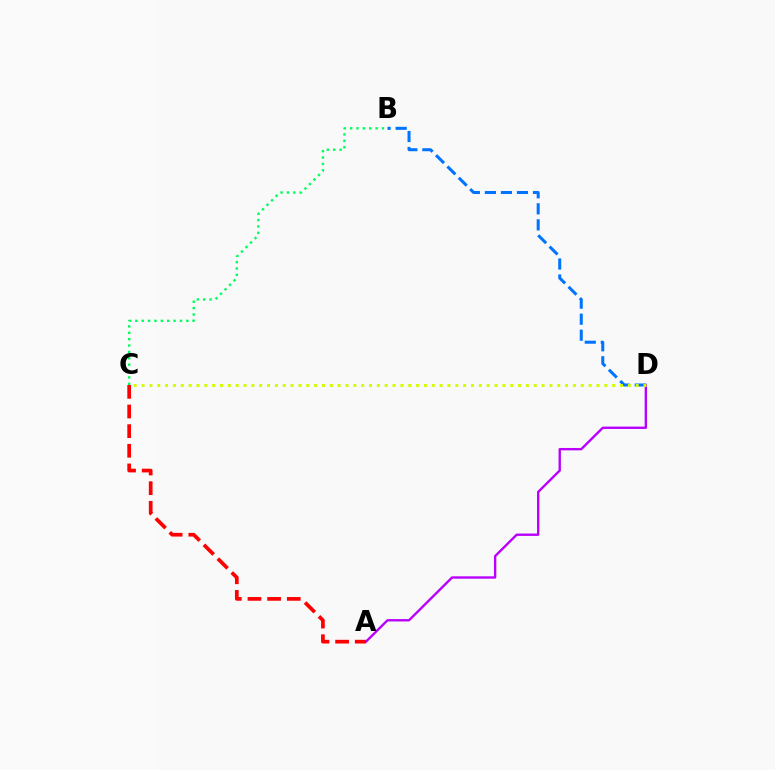{('B', 'D'): [{'color': '#0074ff', 'line_style': 'dashed', 'thickness': 2.18}], ('A', 'D'): [{'color': '#b900ff', 'line_style': 'solid', 'thickness': 1.71}], ('B', 'C'): [{'color': '#00ff5c', 'line_style': 'dotted', 'thickness': 1.73}], ('C', 'D'): [{'color': '#d1ff00', 'line_style': 'dotted', 'thickness': 2.13}], ('A', 'C'): [{'color': '#ff0000', 'line_style': 'dashed', 'thickness': 2.67}]}